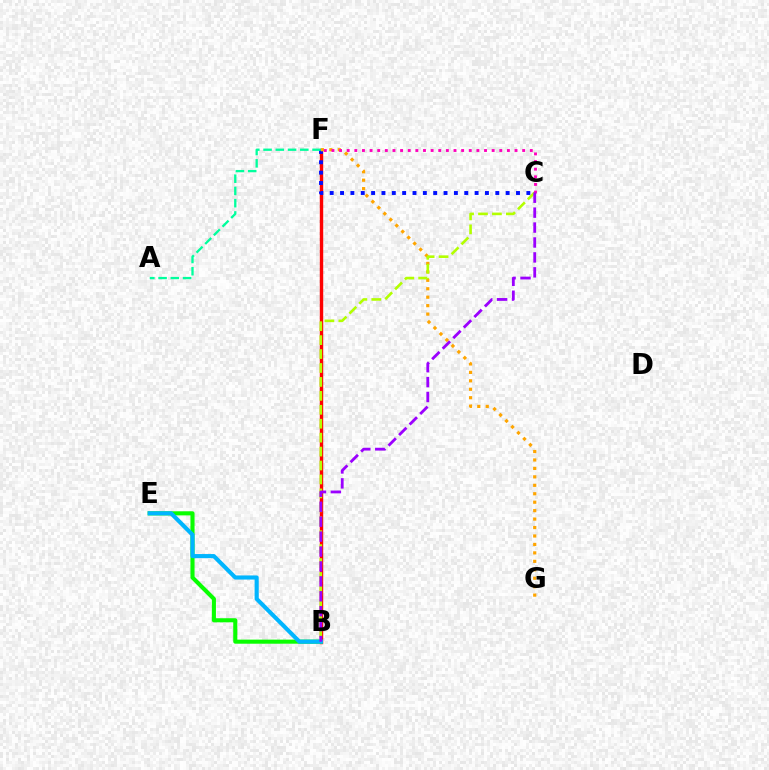{('B', 'F'): [{'color': '#ff0000', 'line_style': 'solid', 'thickness': 2.46}], ('B', 'E'): [{'color': '#08ff00', 'line_style': 'solid', 'thickness': 2.95}, {'color': '#00b5ff', 'line_style': 'solid', 'thickness': 2.97}], ('C', 'F'): [{'color': '#0010ff', 'line_style': 'dotted', 'thickness': 2.81}, {'color': '#ff00bd', 'line_style': 'dotted', 'thickness': 2.07}], ('F', 'G'): [{'color': '#ffa500', 'line_style': 'dotted', 'thickness': 2.29}], ('B', 'C'): [{'color': '#b3ff00', 'line_style': 'dashed', 'thickness': 1.89}, {'color': '#9b00ff', 'line_style': 'dashed', 'thickness': 2.03}], ('A', 'F'): [{'color': '#00ff9d', 'line_style': 'dashed', 'thickness': 1.66}]}